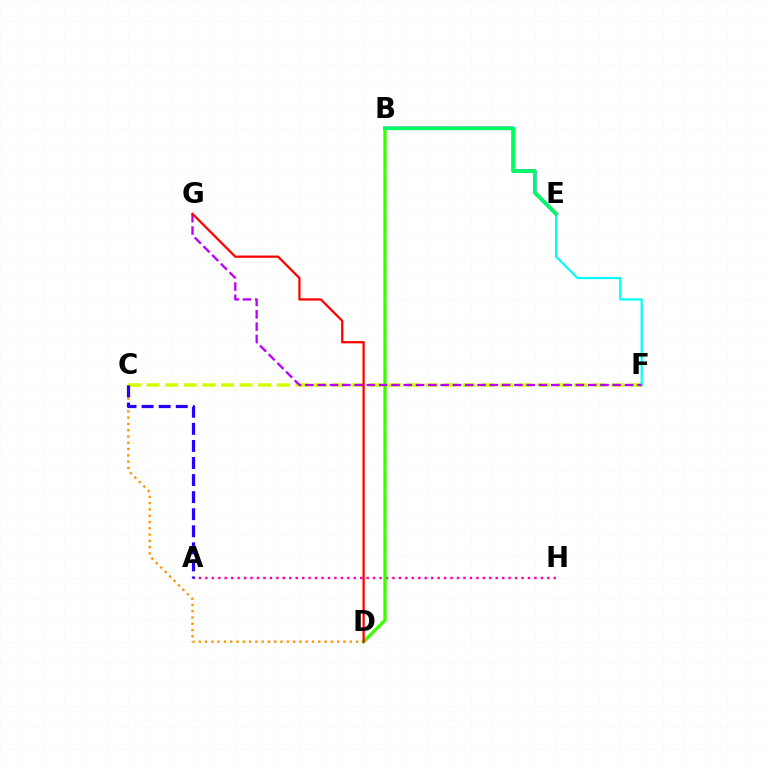{('C', 'F'): [{'color': '#d1ff00', 'line_style': 'dashed', 'thickness': 2.53}], ('E', 'F'): [{'color': '#00fff6', 'line_style': 'solid', 'thickness': 1.58}], ('C', 'D'): [{'color': '#ff9400', 'line_style': 'dotted', 'thickness': 1.71}], ('A', 'H'): [{'color': '#ff00ac', 'line_style': 'dotted', 'thickness': 1.75}], ('B', 'E'): [{'color': '#0074ff', 'line_style': 'solid', 'thickness': 2.55}, {'color': '#00ff5c', 'line_style': 'solid', 'thickness': 2.49}], ('B', 'D'): [{'color': '#3dff00', 'line_style': 'solid', 'thickness': 2.41}], ('A', 'C'): [{'color': '#2500ff', 'line_style': 'dashed', 'thickness': 2.32}], ('F', 'G'): [{'color': '#b900ff', 'line_style': 'dashed', 'thickness': 1.67}], ('D', 'G'): [{'color': '#ff0000', 'line_style': 'solid', 'thickness': 1.63}]}